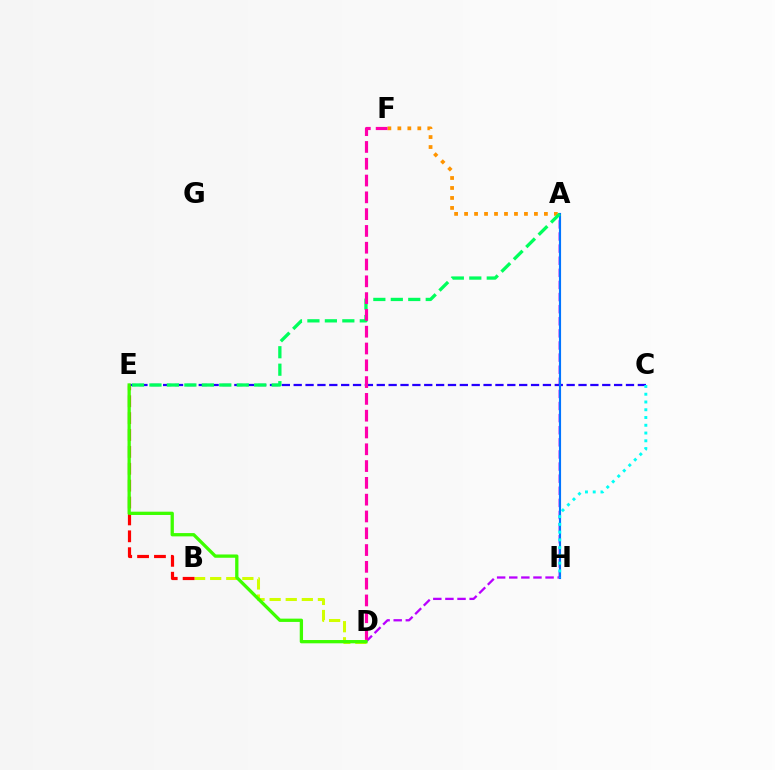{('A', 'F'): [{'color': '#ff9400', 'line_style': 'dotted', 'thickness': 2.71}], ('B', 'D'): [{'color': '#d1ff00', 'line_style': 'dashed', 'thickness': 2.19}], ('A', 'D'): [{'color': '#b900ff', 'line_style': 'dashed', 'thickness': 1.64}], ('B', 'E'): [{'color': '#ff0000', 'line_style': 'dashed', 'thickness': 2.29}], ('C', 'E'): [{'color': '#2500ff', 'line_style': 'dashed', 'thickness': 1.61}], ('A', 'H'): [{'color': '#0074ff', 'line_style': 'solid', 'thickness': 1.54}], ('A', 'E'): [{'color': '#00ff5c', 'line_style': 'dashed', 'thickness': 2.37}], ('D', 'E'): [{'color': '#3dff00', 'line_style': 'solid', 'thickness': 2.37}], ('D', 'F'): [{'color': '#ff00ac', 'line_style': 'dashed', 'thickness': 2.28}], ('C', 'H'): [{'color': '#00fff6', 'line_style': 'dotted', 'thickness': 2.11}]}